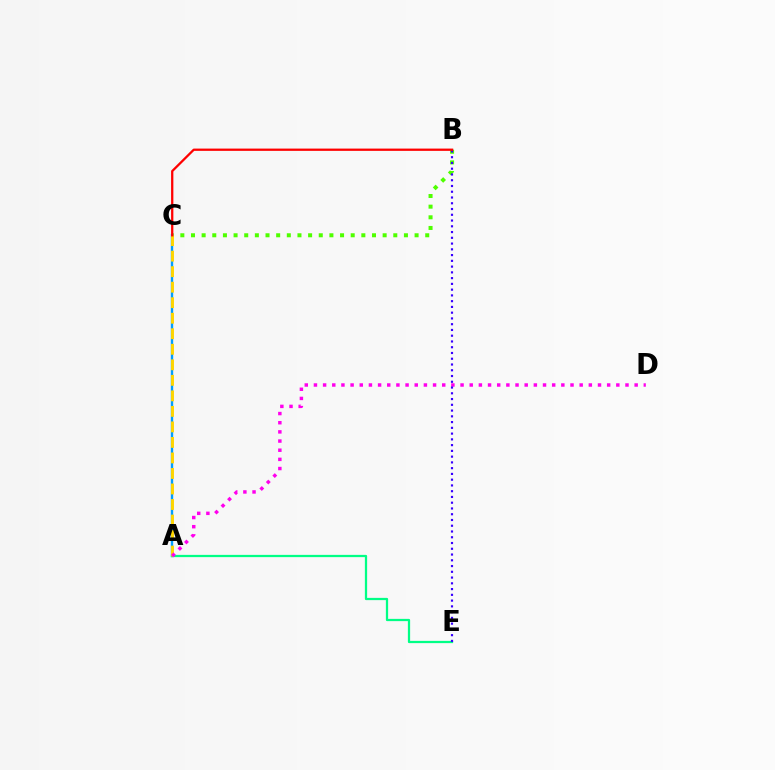{('A', 'C'): [{'color': '#009eff', 'line_style': 'solid', 'thickness': 1.71}, {'color': '#ffd500', 'line_style': 'dashed', 'thickness': 2.11}], ('B', 'C'): [{'color': '#4fff00', 'line_style': 'dotted', 'thickness': 2.89}, {'color': '#ff0000', 'line_style': 'solid', 'thickness': 1.64}], ('A', 'E'): [{'color': '#00ff86', 'line_style': 'solid', 'thickness': 1.62}], ('A', 'D'): [{'color': '#ff00ed', 'line_style': 'dotted', 'thickness': 2.49}], ('B', 'E'): [{'color': '#3700ff', 'line_style': 'dotted', 'thickness': 1.56}]}